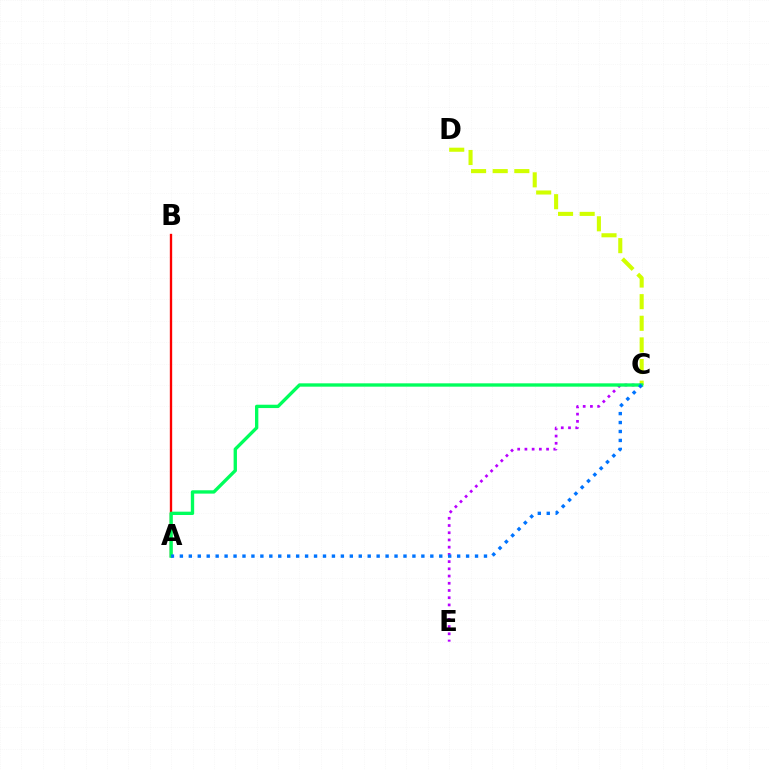{('A', 'B'): [{'color': '#ff0000', 'line_style': 'solid', 'thickness': 1.69}], ('C', 'D'): [{'color': '#d1ff00', 'line_style': 'dashed', 'thickness': 2.94}], ('C', 'E'): [{'color': '#b900ff', 'line_style': 'dotted', 'thickness': 1.96}], ('A', 'C'): [{'color': '#00ff5c', 'line_style': 'solid', 'thickness': 2.41}, {'color': '#0074ff', 'line_style': 'dotted', 'thickness': 2.43}]}